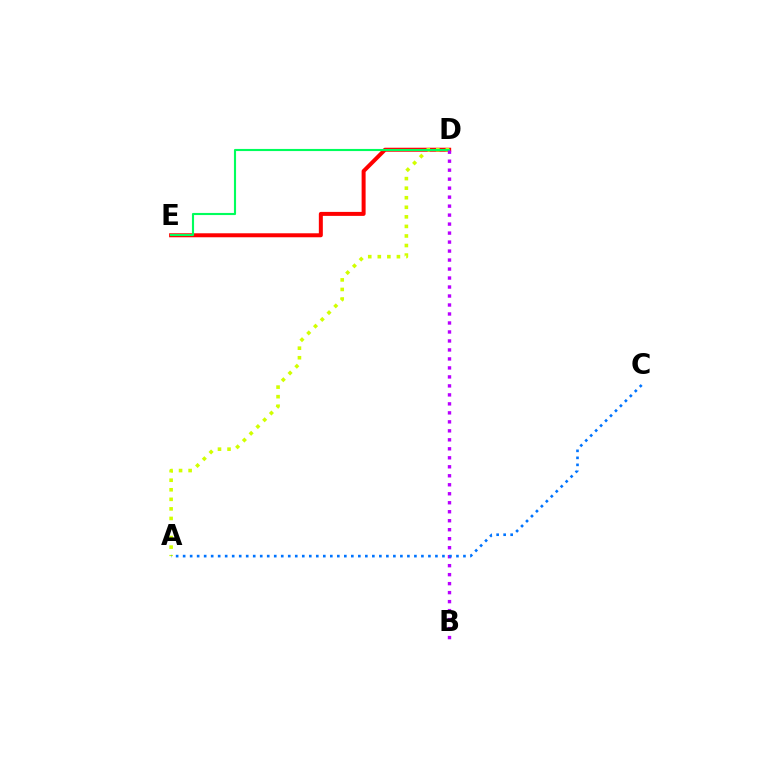{('D', 'E'): [{'color': '#ff0000', 'line_style': 'solid', 'thickness': 2.87}, {'color': '#00ff5c', 'line_style': 'solid', 'thickness': 1.53}], ('A', 'D'): [{'color': '#d1ff00', 'line_style': 'dotted', 'thickness': 2.6}], ('B', 'D'): [{'color': '#b900ff', 'line_style': 'dotted', 'thickness': 2.44}], ('A', 'C'): [{'color': '#0074ff', 'line_style': 'dotted', 'thickness': 1.9}]}